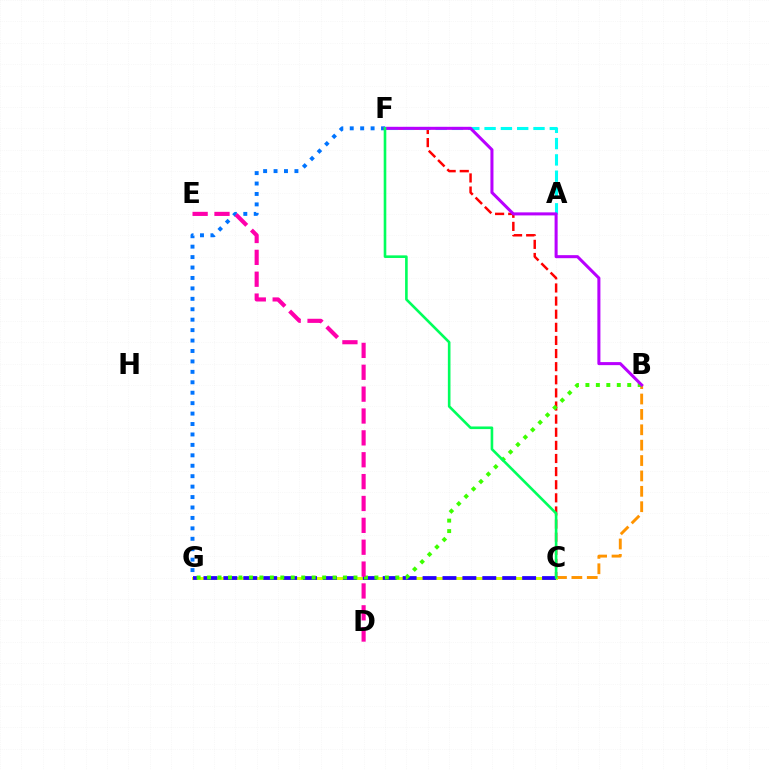{('B', 'C'): [{'color': '#ff9400', 'line_style': 'dashed', 'thickness': 2.09}], ('C', 'F'): [{'color': '#ff0000', 'line_style': 'dashed', 'thickness': 1.78}, {'color': '#00ff5c', 'line_style': 'solid', 'thickness': 1.88}], ('C', 'G'): [{'color': '#d1ff00', 'line_style': 'solid', 'thickness': 2.14}, {'color': '#2500ff', 'line_style': 'dashed', 'thickness': 2.71}], ('F', 'G'): [{'color': '#0074ff', 'line_style': 'dotted', 'thickness': 2.83}], ('A', 'F'): [{'color': '#00fff6', 'line_style': 'dashed', 'thickness': 2.21}], ('B', 'G'): [{'color': '#3dff00', 'line_style': 'dotted', 'thickness': 2.84}], ('D', 'E'): [{'color': '#ff00ac', 'line_style': 'dashed', 'thickness': 2.97}], ('B', 'F'): [{'color': '#b900ff', 'line_style': 'solid', 'thickness': 2.19}]}